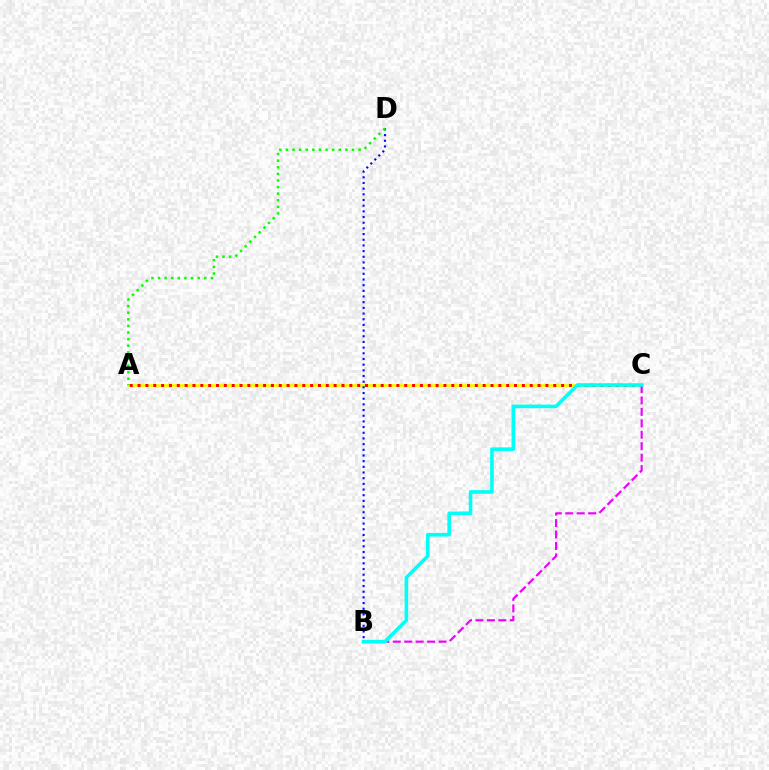{('A', 'C'): [{'color': '#fcf500', 'line_style': 'solid', 'thickness': 2.01}, {'color': '#ff0000', 'line_style': 'dotted', 'thickness': 2.13}], ('B', 'C'): [{'color': '#ee00ff', 'line_style': 'dashed', 'thickness': 1.55}, {'color': '#00fff6', 'line_style': 'solid', 'thickness': 2.6}], ('B', 'D'): [{'color': '#0010ff', 'line_style': 'dotted', 'thickness': 1.54}], ('A', 'D'): [{'color': '#08ff00', 'line_style': 'dotted', 'thickness': 1.79}]}